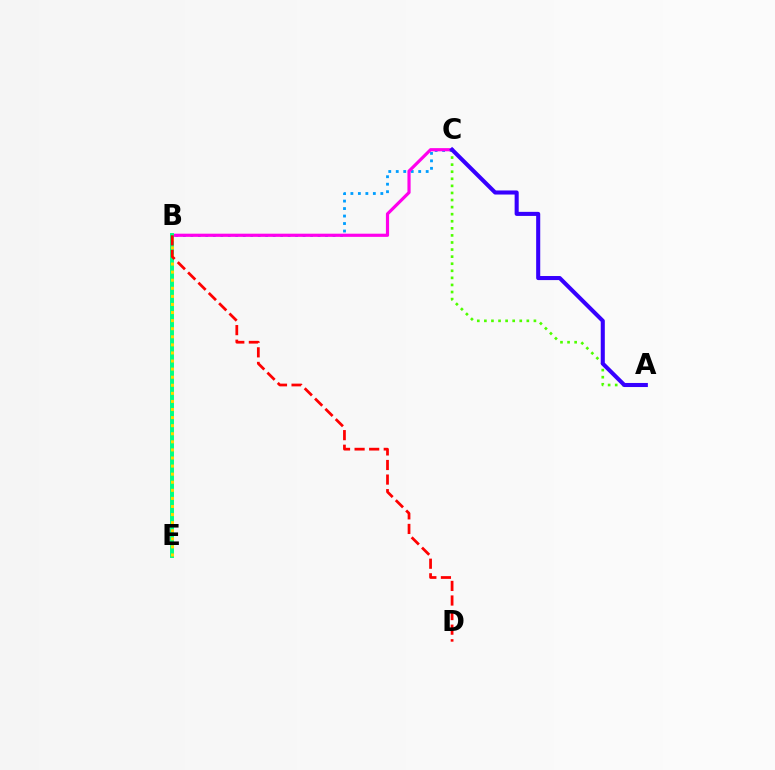{('B', 'C'): [{'color': '#009eff', 'line_style': 'dotted', 'thickness': 2.03}, {'color': '#ff00ed', 'line_style': 'solid', 'thickness': 2.28}], ('A', 'C'): [{'color': '#4fff00', 'line_style': 'dotted', 'thickness': 1.92}, {'color': '#3700ff', 'line_style': 'solid', 'thickness': 2.93}], ('B', 'E'): [{'color': '#00ff86', 'line_style': 'solid', 'thickness': 2.84}, {'color': '#ffd500', 'line_style': 'dotted', 'thickness': 2.2}], ('B', 'D'): [{'color': '#ff0000', 'line_style': 'dashed', 'thickness': 1.98}]}